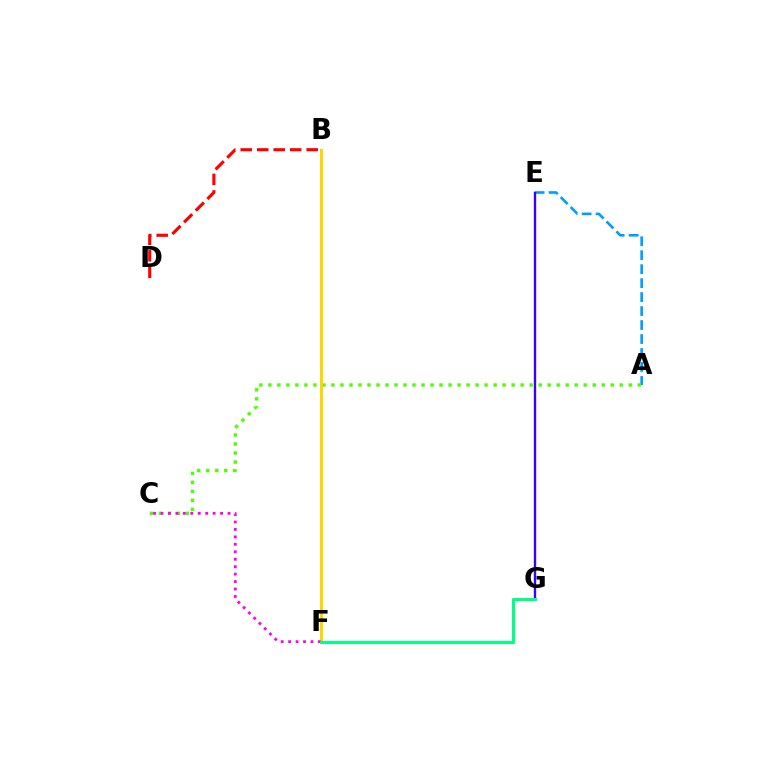{('A', 'E'): [{'color': '#009eff', 'line_style': 'dashed', 'thickness': 1.9}], ('A', 'C'): [{'color': '#4fff00', 'line_style': 'dotted', 'thickness': 2.45}], ('E', 'G'): [{'color': '#3700ff', 'line_style': 'solid', 'thickness': 1.7}], ('B', 'D'): [{'color': '#ff0000', 'line_style': 'dashed', 'thickness': 2.24}], ('B', 'F'): [{'color': '#ffd500', 'line_style': 'solid', 'thickness': 2.18}], ('C', 'F'): [{'color': '#ff00ed', 'line_style': 'dotted', 'thickness': 2.02}], ('F', 'G'): [{'color': '#00ff86', 'line_style': 'solid', 'thickness': 2.24}]}